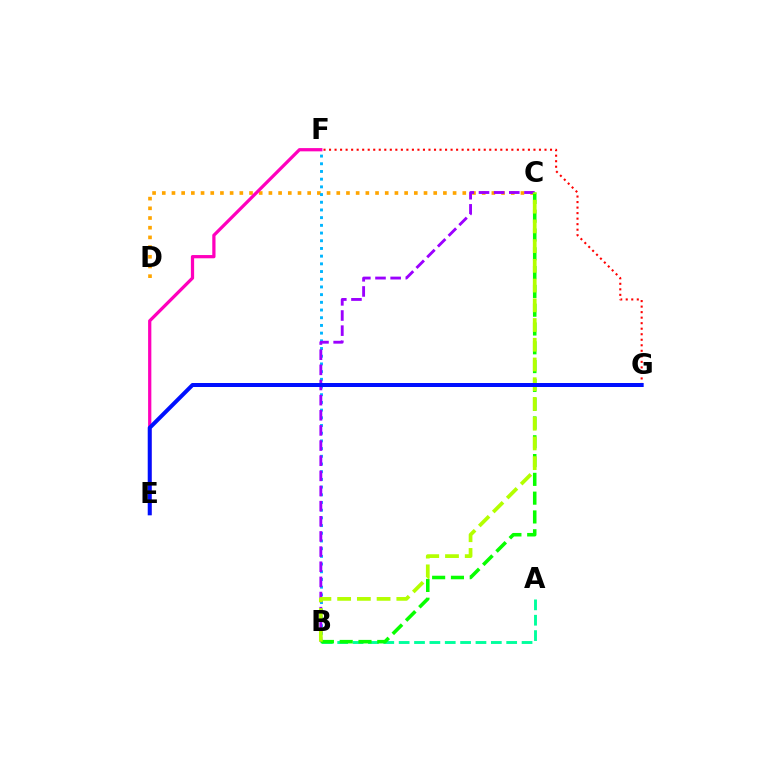{('C', 'D'): [{'color': '#ffa500', 'line_style': 'dotted', 'thickness': 2.63}], ('B', 'F'): [{'color': '#00b5ff', 'line_style': 'dotted', 'thickness': 2.09}], ('F', 'G'): [{'color': '#ff0000', 'line_style': 'dotted', 'thickness': 1.5}], ('B', 'C'): [{'color': '#9b00ff', 'line_style': 'dashed', 'thickness': 2.06}, {'color': '#08ff00', 'line_style': 'dashed', 'thickness': 2.55}, {'color': '#b3ff00', 'line_style': 'dashed', 'thickness': 2.68}], ('A', 'B'): [{'color': '#00ff9d', 'line_style': 'dashed', 'thickness': 2.09}], ('E', 'F'): [{'color': '#ff00bd', 'line_style': 'solid', 'thickness': 2.33}], ('E', 'G'): [{'color': '#0010ff', 'line_style': 'solid', 'thickness': 2.88}]}